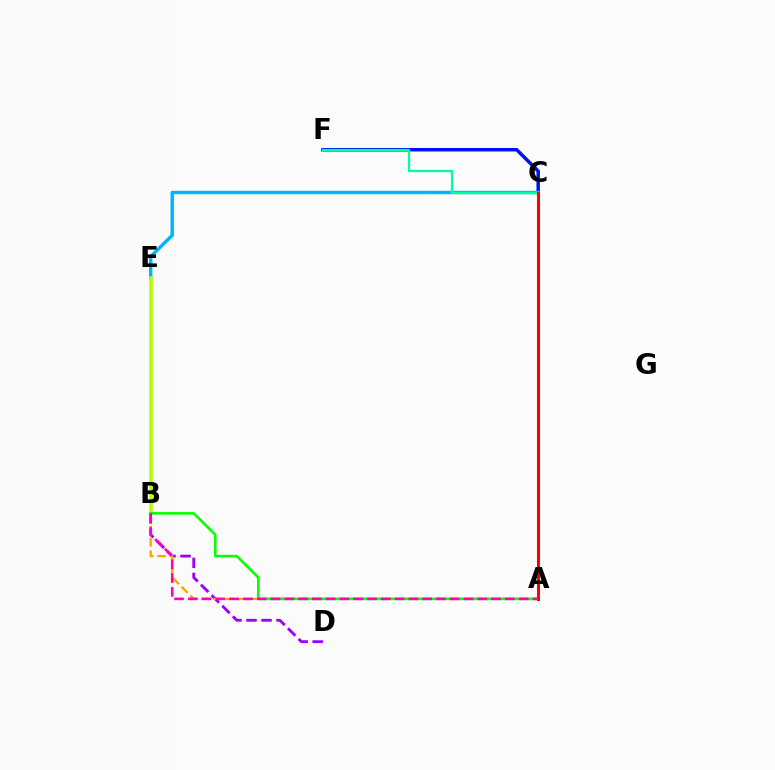{('B', 'D'): [{'color': '#9b00ff', 'line_style': 'dashed', 'thickness': 2.04}], ('C', 'F'): [{'color': '#0010ff', 'line_style': 'solid', 'thickness': 2.51}, {'color': '#00ff9d', 'line_style': 'solid', 'thickness': 1.63}], ('C', 'E'): [{'color': '#00b5ff', 'line_style': 'solid', 'thickness': 2.46}], ('B', 'E'): [{'color': '#b3ff00', 'line_style': 'solid', 'thickness': 2.54}], ('A', 'B'): [{'color': '#ffa500', 'line_style': 'dashed', 'thickness': 1.68}, {'color': '#08ff00', 'line_style': 'solid', 'thickness': 1.85}, {'color': '#ff00bd', 'line_style': 'dashed', 'thickness': 1.87}], ('A', 'C'): [{'color': '#ff0000', 'line_style': 'solid', 'thickness': 2.2}]}